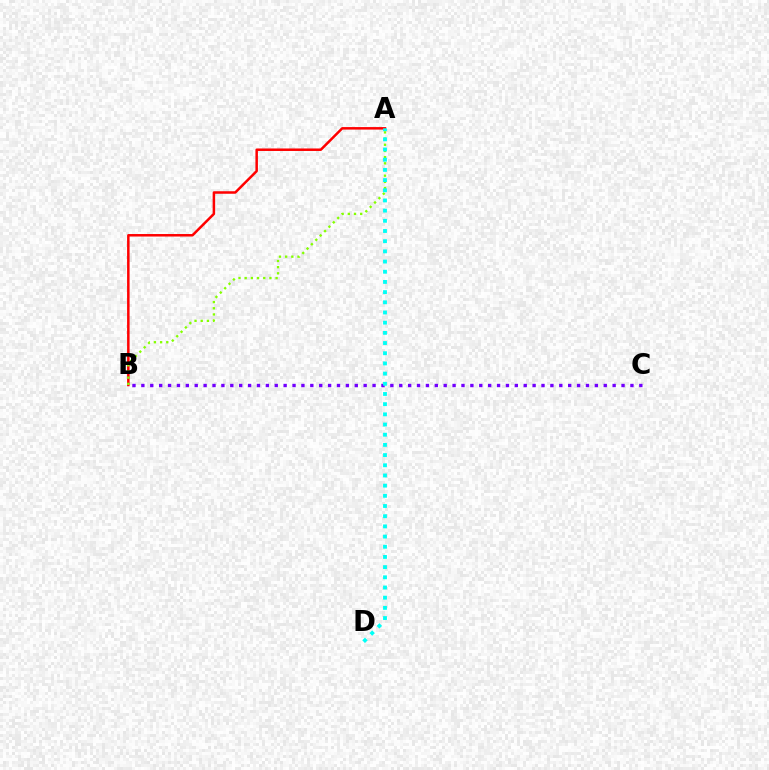{('A', 'B'): [{'color': '#ff0000', 'line_style': 'solid', 'thickness': 1.8}, {'color': '#84ff00', 'line_style': 'dotted', 'thickness': 1.68}], ('B', 'C'): [{'color': '#7200ff', 'line_style': 'dotted', 'thickness': 2.42}], ('A', 'D'): [{'color': '#00fff6', 'line_style': 'dotted', 'thickness': 2.77}]}